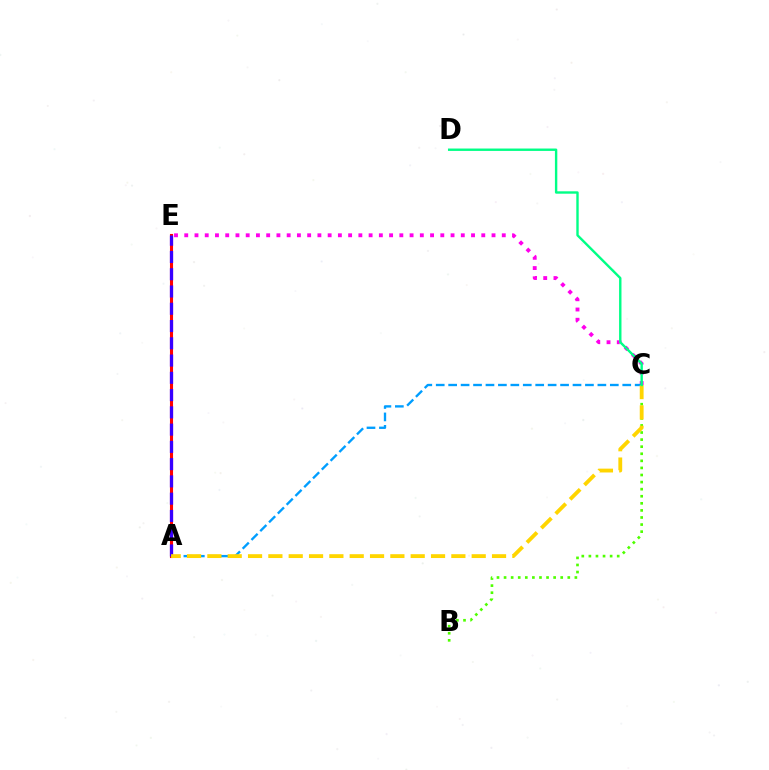{('A', 'E'): [{'color': '#ff0000', 'line_style': 'solid', 'thickness': 2.22}, {'color': '#3700ff', 'line_style': 'dashed', 'thickness': 2.35}], ('B', 'C'): [{'color': '#4fff00', 'line_style': 'dotted', 'thickness': 1.92}], ('C', 'E'): [{'color': '#ff00ed', 'line_style': 'dotted', 'thickness': 2.78}], ('A', 'C'): [{'color': '#009eff', 'line_style': 'dashed', 'thickness': 1.69}, {'color': '#ffd500', 'line_style': 'dashed', 'thickness': 2.76}], ('C', 'D'): [{'color': '#00ff86', 'line_style': 'solid', 'thickness': 1.72}]}